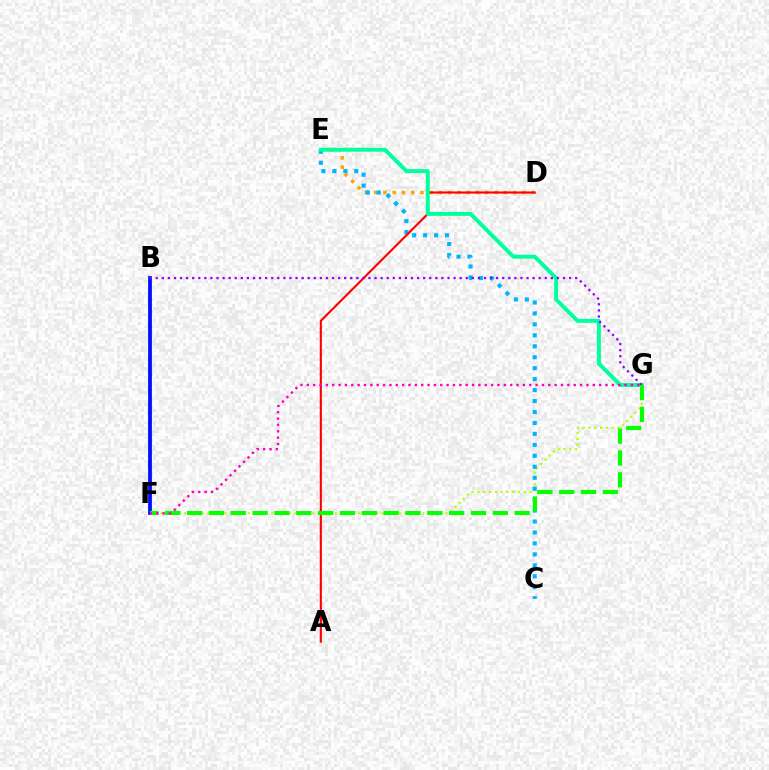{('D', 'E'): [{'color': '#ffa500', 'line_style': 'dotted', 'thickness': 2.52}], ('F', 'G'): [{'color': '#b3ff00', 'line_style': 'dotted', 'thickness': 1.58}, {'color': '#08ff00', 'line_style': 'dashed', 'thickness': 2.97}, {'color': '#ff00bd', 'line_style': 'dotted', 'thickness': 1.73}], ('C', 'E'): [{'color': '#00b5ff', 'line_style': 'dotted', 'thickness': 2.98}], ('B', 'F'): [{'color': '#0010ff', 'line_style': 'solid', 'thickness': 2.72}], ('A', 'D'): [{'color': '#ff0000', 'line_style': 'solid', 'thickness': 1.52}], ('E', 'G'): [{'color': '#00ff9d', 'line_style': 'solid', 'thickness': 2.83}], ('B', 'G'): [{'color': '#9b00ff', 'line_style': 'dotted', 'thickness': 1.65}]}